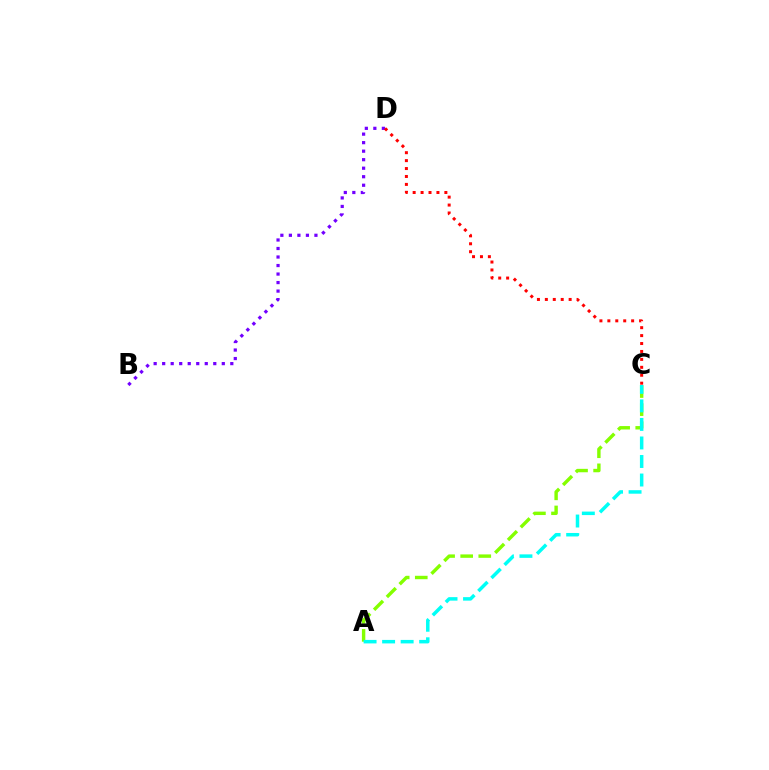{('A', 'C'): [{'color': '#84ff00', 'line_style': 'dashed', 'thickness': 2.46}, {'color': '#00fff6', 'line_style': 'dashed', 'thickness': 2.52}], ('B', 'D'): [{'color': '#7200ff', 'line_style': 'dotted', 'thickness': 2.31}], ('C', 'D'): [{'color': '#ff0000', 'line_style': 'dotted', 'thickness': 2.15}]}